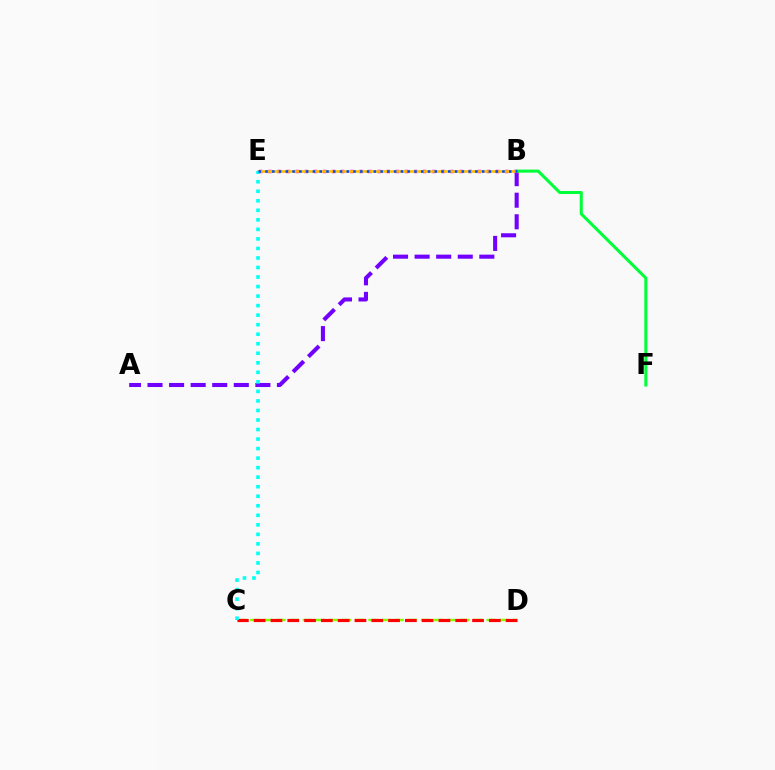{('C', 'D'): [{'color': '#84ff00', 'line_style': 'dashed', 'thickness': 1.78}, {'color': '#ff0000', 'line_style': 'dashed', 'thickness': 2.28}], ('A', 'B'): [{'color': '#7200ff', 'line_style': 'dashed', 'thickness': 2.93}], ('B', 'E'): [{'color': '#ff00cf', 'line_style': 'dotted', 'thickness': 2.47}, {'color': '#ffbd00', 'line_style': 'solid', 'thickness': 1.87}, {'color': '#004bff', 'line_style': 'dotted', 'thickness': 1.84}], ('C', 'E'): [{'color': '#00fff6', 'line_style': 'dotted', 'thickness': 2.59}], ('B', 'F'): [{'color': '#00ff39', 'line_style': 'solid', 'thickness': 2.19}]}